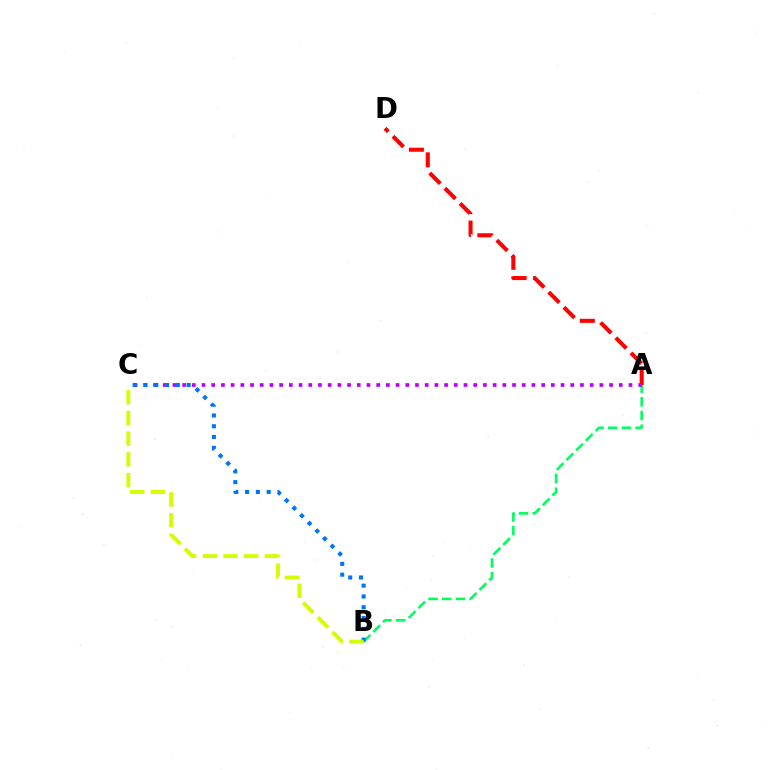{('A', 'D'): [{'color': '#ff0000', 'line_style': 'dashed', 'thickness': 2.92}], ('A', 'B'): [{'color': '#00ff5c', 'line_style': 'dashed', 'thickness': 1.86}], ('A', 'C'): [{'color': '#b900ff', 'line_style': 'dotted', 'thickness': 2.64}], ('B', 'C'): [{'color': '#0074ff', 'line_style': 'dotted', 'thickness': 2.93}, {'color': '#d1ff00', 'line_style': 'dashed', 'thickness': 2.81}]}